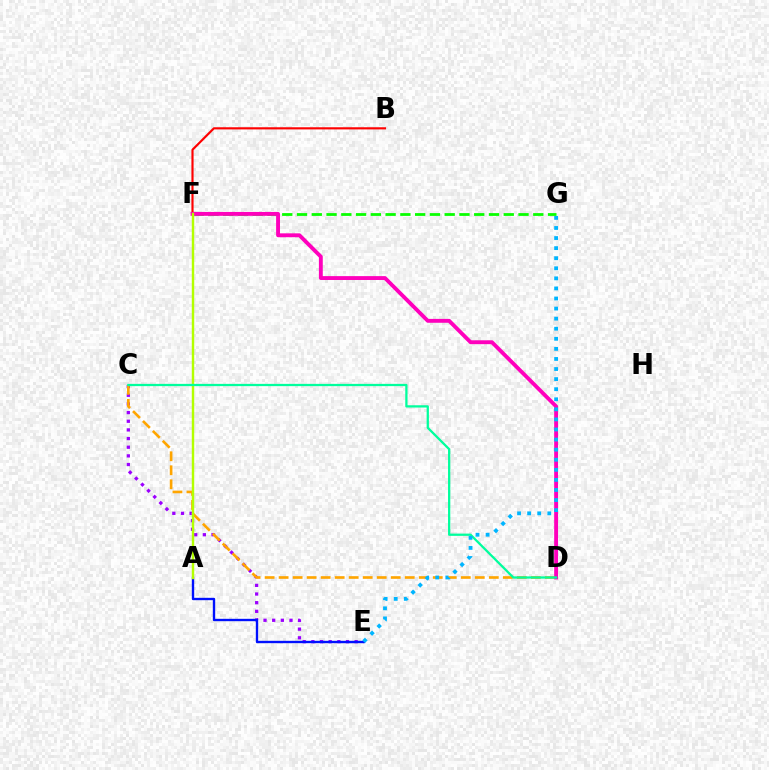{('C', 'E'): [{'color': '#9b00ff', 'line_style': 'dotted', 'thickness': 2.35}], ('A', 'E'): [{'color': '#0010ff', 'line_style': 'solid', 'thickness': 1.71}], ('B', 'F'): [{'color': '#ff0000', 'line_style': 'solid', 'thickness': 1.55}], ('C', 'D'): [{'color': '#ffa500', 'line_style': 'dashed', 'thickness': 1.9}, {'color': '#00ff9d', 'line_style': 'solid', 'thickness': 1.63}], ('F', 'G'): [{'color': '#08ff00', 'line_style': 'dashed', 'thickness': 2.01}], ('D', 'F'): [{'color': '#ff00bd', 'line_style': 'solid', 'thickness': 2.79}], ('A', 'F'): [{'color': '#b3ff00', 'line_style': 'solid', 'thickness': 1.74}], ('E', 'G'): [{'color': '#00b5ff', 'line_style': 'dotted', 'thickness': 2.74}]}